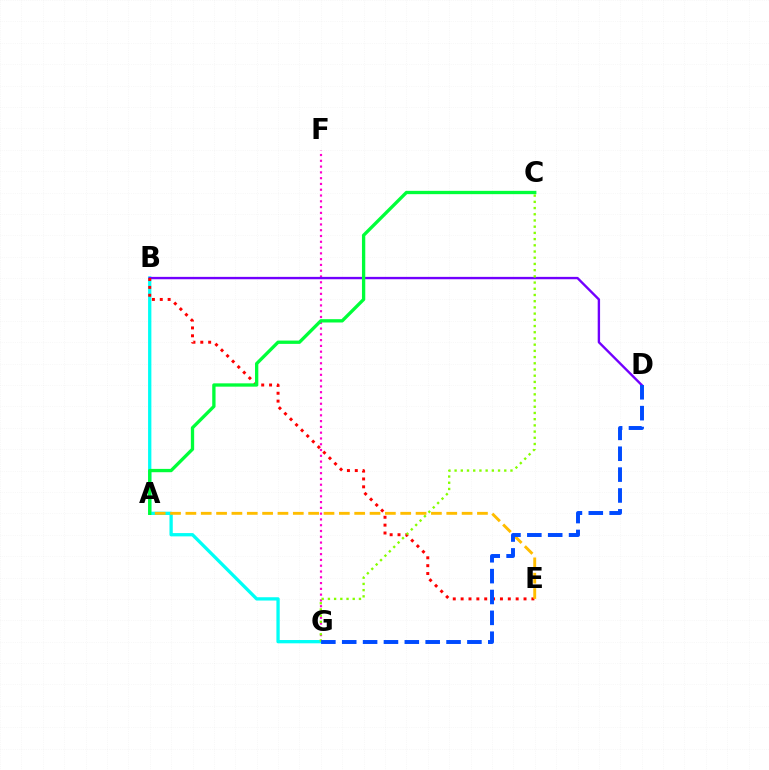{('F', 'G'): [{'color': '#ff00cf', 'line_style': 'dotted', 'thickness': 1.57}], ('B', 'G'): [{'color': '#00fff6', 'line_style': 'solid', 'thickness': 2.38}], ('B', 'D'): [{'color': '#7200ff', 'line_style': 'solid', 'thickness': 1.71}], ('B', 'E'): [{'color': '#ff0000', 'line_style': 'dotted', 'thickness': 2.14}], ('C', 'G'): [{'color': '#84ff00', 'line_style': 'dotted', 'thickness': 1.69}], ('A', 'E'): [{'color': '#ffbd00', 'line_style': 'dashed', 'thickness': 2.08}], ('A', 'C'): [{'color': '#00ff39', 'line_style': 'solid', 'thickness': 2.39}], ('D', 'G'): [{'color': '#004bff', 'line_style': 'dashed', 'thickness': 2.83}]}